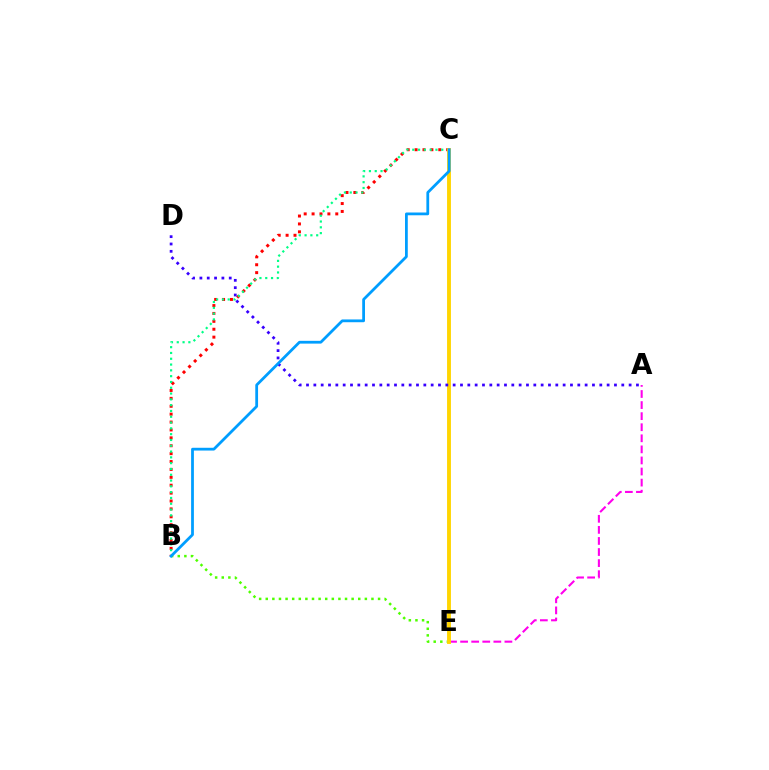{('B', 'C'): [{'color': '#ff0000', 'line_style': 'dotted', 'thickness': 2.15}, {'color': '#00ff86', 'line_style': 'dotted', 'thickness': 1.58}, {'color': '#009eff', 'line_style': 'solid', 'thickness': 2.0}], ('B', 'E'): [{'color': '#4fff00', 'line_style': 'dotted', 'thickness': 1.8}], ('A', 'E'): [{'color': '#ff00ed', 'line_style': 'dashed', 'thickness': 1.5}], ('C', 'E'): [{'color': '#ffd500', 'line_style': 'solid', 'thickness': 2.79}], ('A', 'D'): [{'color': '#3700ff', 'line_style': 'dotted', 'thickness': 1.99}]}